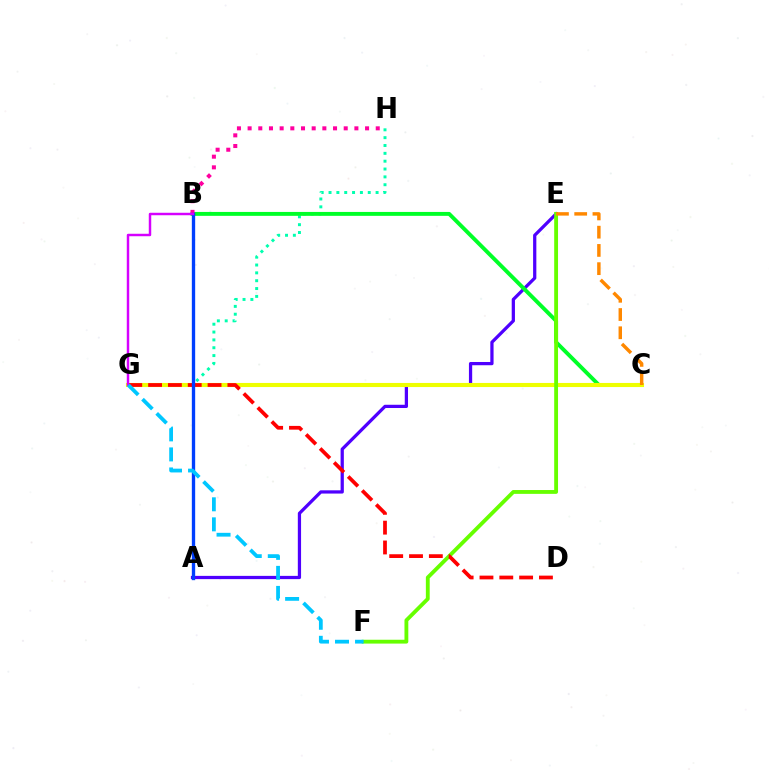{('A', 'E'): [{'color': '#4f00ff', 'line_style': 'solid', 'thickness': 2.34}], ('G', 'H'): [{'color': '#00ffaf', 'line_style': 'dotted', 'thickness': 2.13}], ('B', 'C'): [{'color': '#00ff27', 'line_style': 'solid', 'thickness': 2.81}], ('B', 'H'): [{'color': '#ff00a0', 'line_style': 'dotted', 'thickness': 2.9}], ('C', 'G'): [{'color': '#eeff00', 'line_style': 'solid', 'thickness': 2.95}], ('E', 'F'): [{'color': '#66ff00', 'line_style': 'solid', 'thickness': 2.76}], ('D', 'G'): [{'color': '#ff0000', 'line_style': 'dashed', 'thickness': 2.69}], ('A', 'B'): [{'color': '#003fff', 'line_style': 'solid', 'thickness': 2.4}], ('B', 'G'): [{'color': '#d600ff', 'line_style': 'solid', 'thickness': 1.77}], ('F', 'G'): [{'color': '#00c7ff', 'line_style': 'dashed', 'thickness': 2.72}], ('C', 'E'): [{'color': '#ff8800', 'line_style': 'dashed', 'thickness': 2.48}]}